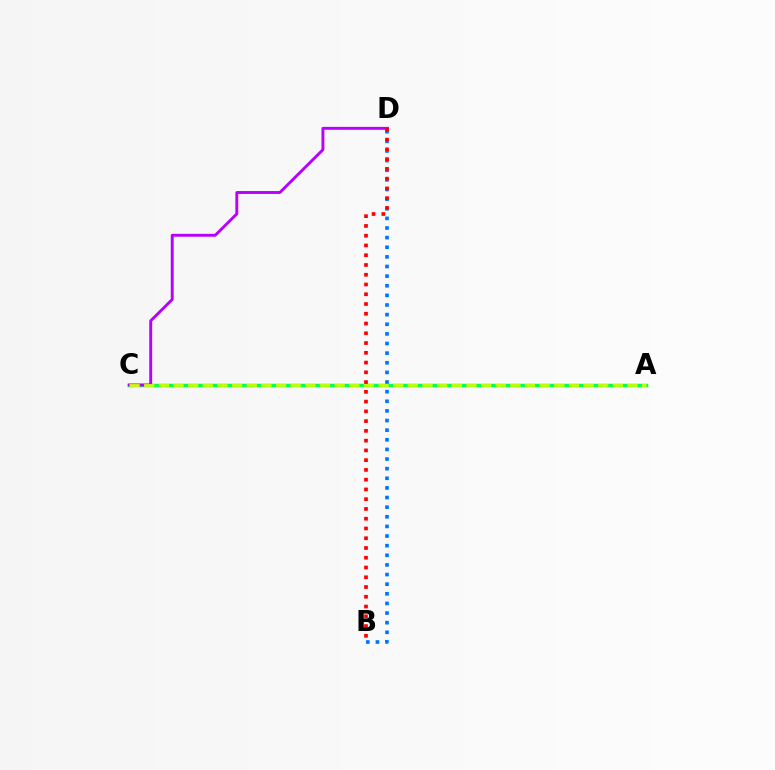{('A', 'C'): [{'color': '#00ff5c', 'line_style': 'solid', 'thickness': 2.5}, {'color': '#d1ff00', 'line_style': 'dashed', 'thickness': 1.99}], ('C', 'D'): [{'color': '#b900ff', 'line_style': 'solid', 'thickness': 2.09}], ('B', 'D'): [{'color': '#0074ff', 'line_style': 'dotted', 'thickness': 2.62}, {'color': '#ff0000', 'line_style': 'dotted', 'thickness': 2.65}]}